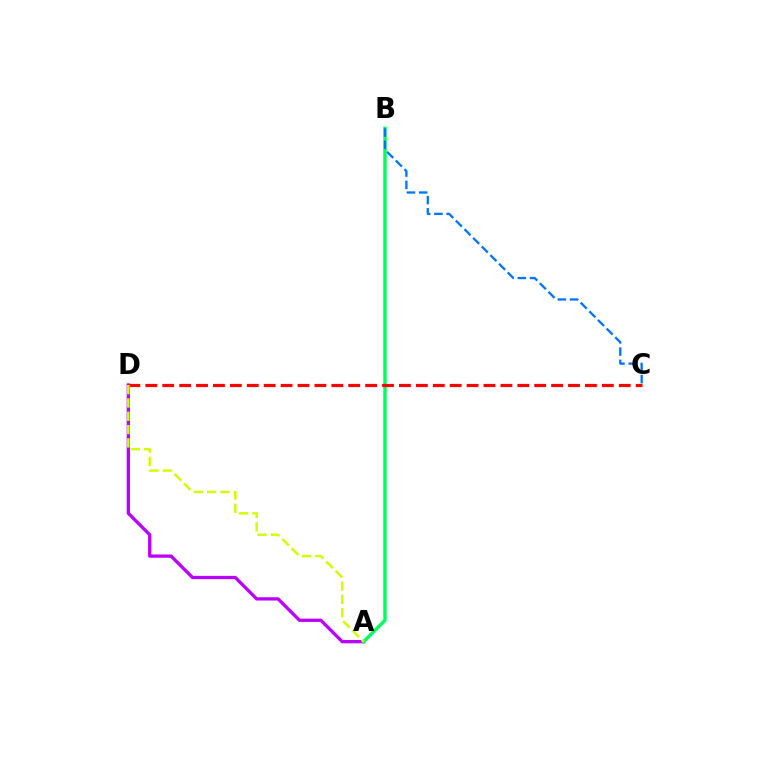{('A', 'D'): [{'color': '#b900ff', 'line_style': 'solid', 'thickness': 2.37}, {'color': '#d1ff00', 'line_style': 'dashed', 'thickness': 1.81}], ('A', 'B'): [{'color': '#00ff5c', 'line_style': 'solid', 'thickness': 2.45}], ('C', 'D'): [{'color': '#ff0000', 'line_style': 'dashed', 'thickness': 2.3}], ('B', 'C'): [{'color': '#0074ff', 'line_style': 'dashed', 'thickness': 1.66}]}